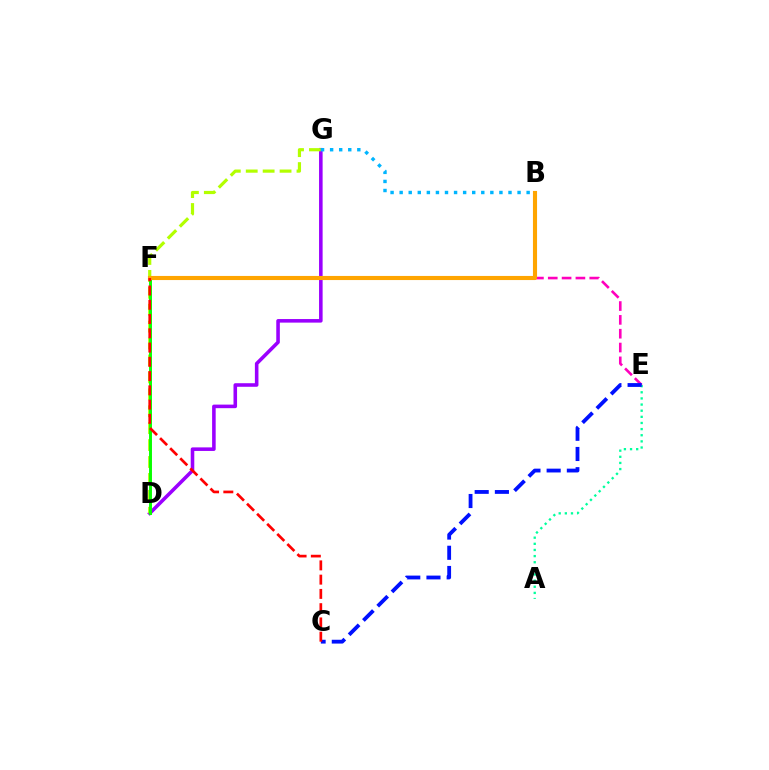{('D', 'G'): [{'color': '#9b00ff', 'line_style': 'solid', 'thickness': 2.57}, {'color': '#b3ff00', 'line_style': 'dashed', 'thickness': 2.3}], ('A', 'E'): [{'color': '#00ff9d', 'line_style': 'dotted', 'thickness': 1.67}], ('E', 'F'): [{'color': '#ff00bd', 'line_style': 'dashed', 'thickness': 1.88}], ('B', 'G'): [{'color': '#00b5ff', 'line_style': 'dotted', 'thickness': 2.46}], ('D', 'F'): [{'color': '#08ff00', 'line_style': 'solid', 'thickness': 2.11}], ('B', 'F'): [{'color': '#ffa500', 'line_style': 'solid', 'thickness': 2.96}], ('C', 'E'): [{'color': '#0010ff', 'line_style': 'dashed', 'thickness': 2.75}], ('C', 'F'): [{'color': '#ff0000', 'line_style': 'dashed', 'thickness': 1.94}]}